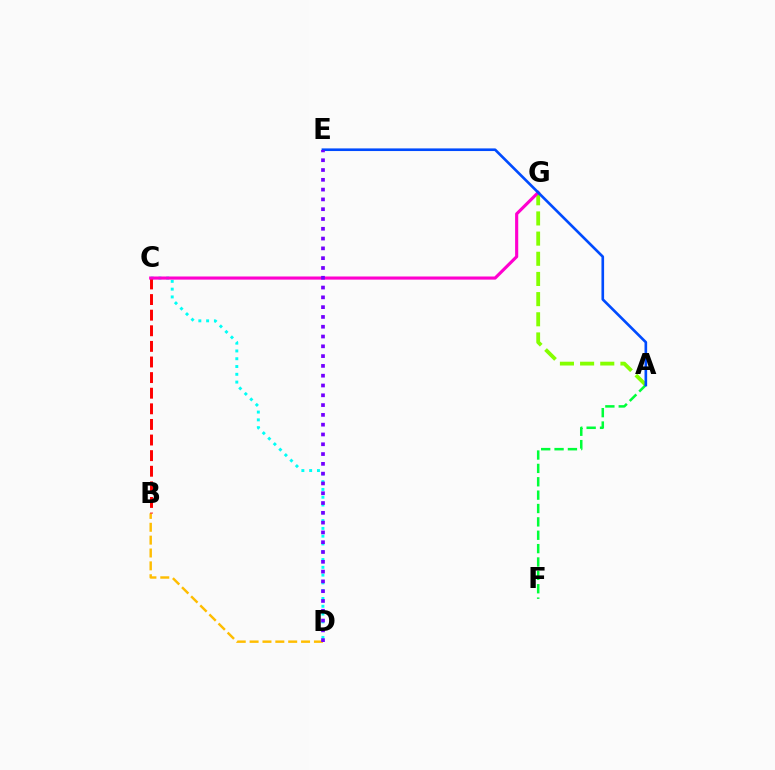{('B', 'D'): [{'color': '#ffbd00', 'line_style': 'dashed', 'thickness': 1.75}], ('A', 'G'): [{'color': '#84ff00', 'line_style': 'dashed', 'thickness': 2.74}], ('A', 'F'): [{'color': '#00ff39', 'line_style': 'dashed', 'thickness': 1.82}], ('C', 'D'): [{'color': '#00fff6', 'line_style': 'dotted', 'thickness': 2.12}], ('B', 'C'): [{'color': '#ff0000', 'line_style': 'dashed', 'thickness': 2.12}], ('C', 'G'): [{'color': '#ff00cf', 'line_style': 'solid', 'thickness': 2.25}], ('A', 'E'): [{'color': '#004bff', 'line_style': 'solid', 'thickness': 1.9}], ('D', 'E'): [{'color': '#7200ff', 'line_style': 'dotted', 'thickness': 2.66}]}